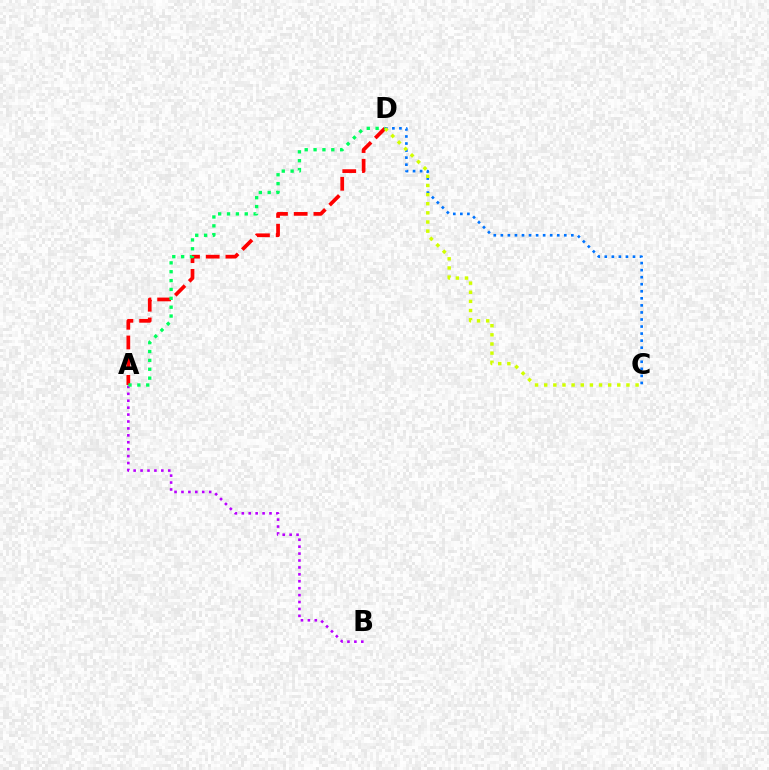{('A', 'D'): [{'color': '#ff0000', 'line_style': 'dashed', 'thickness': 2.68}, {'color': '#00ff5c', 'line_style': 'dotted', 'thickness': 2.41}], ('C', 'D'): [{'color': '#0074ff', 'line_style': 'dotted', 'thickness': 1.92}, {'color': '#d1ff00', 'line_style': 'dotted', 'thickness': 2.48}], ('A', 'B'): [{'color': '#b900ff', 'line_style': 'dotted', 'thickness': 1.88}]}